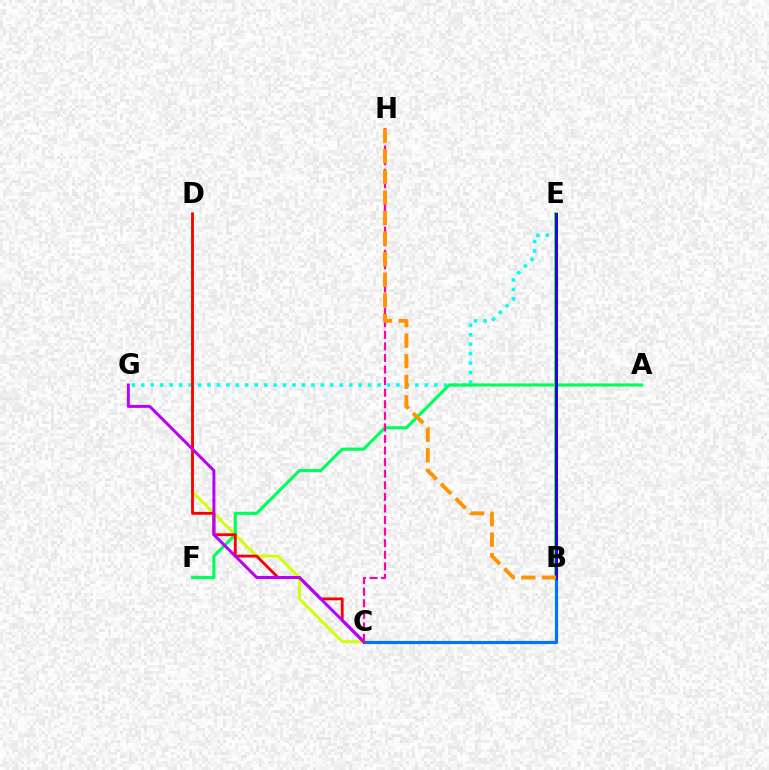{('E', 'G'): [{'color': '#00fff6', 'line_style': 'dotted', 'thickness': 2.57}], ('C', 'D'): [{'color': '#d1ff00', 'line_style': 'solid', 'thickness': 2.07}, {'color': '#ff0000', 'line_style': 'solid', 'thickness': 2.03}], ('B', 'C'): [{'color': '#0074ff', 'line_style': 'solid', 'thickness': 2.28}], ('A', 'F'): [{'color': '#00ff5c', 'line_style': 'solid', 'thickness': 2.26}], ('B', 'E'): [{'color': '#3dff00', 'line_style': 'solid', 'thickness': 2.85}, {'color': '#2500ff', 'line_style': 'solid', 'thickness': 2.16}], ('C', 'G'): [{'color': '#b900ff', 'line_style': 'solid', 'thickness': 2.13}], ('C', 'H'): [{'color': '#ff00ac', 'line_style': 'dashed', 'thickness': 1.57}], ('B', 'H'): [{'color': '#ff9400', 'line_style': 'dashed', 'thickness': 2.8}]}